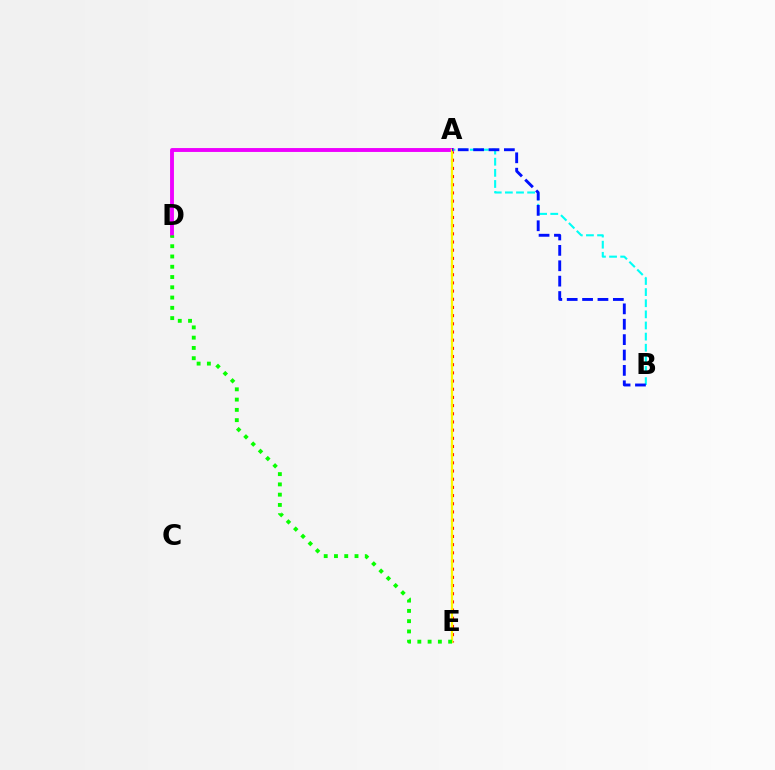{('A', 'E'): [{'color': '#ff0000', 'line_style': 'dotted', 'thickness': 2.22}, {'color': '#fcf500', 'line_style': 'solid', 'thickness': 1.61}], ('A', 'B'): [{'color': '#00fff6', 'line_style': 'dashed', 'thickness': 1.51}, {'color': '#0010ff', 'line_style': 'dashed', 'thickness': 2.09}], ('A', 'D'): [{'color': '#ee00ff', 'line_style': 'solid', 'thickness': 2.8}], ('D', 'E'): [{'color': '#08ff00', 'line_style': 'dotted', 'thickness': 2.79}]}